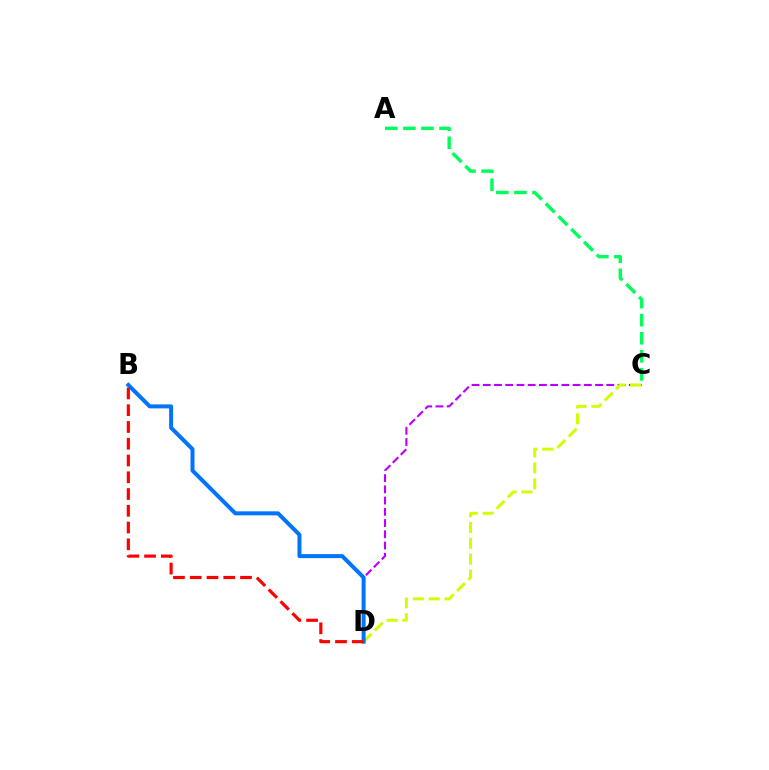{('C', 'D'): [{'color': '#b900ff', 'line_style': 'dashed', 'thickness': 1.53}, {'color': '#d1ff00', 'line_style': 'dashed', 'thickness': 2.16}], ('A', 'C'): [{'color': '#00ff5c', 'line_style': 'dashed', 'thickness': 2.46}], ('B', 'D'): [{'color': '#0074ff', 'line_style': 'solid', 'thickness': 2.88}, {'color': '#ff0000', 'line_style': 'dashed', 'thickness': 2.28}]}